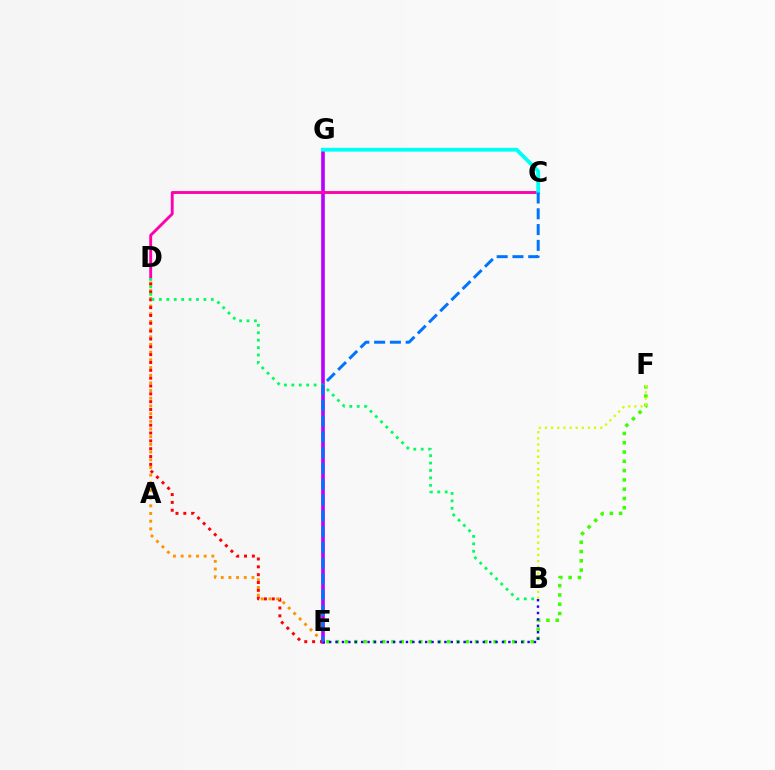{('D', 'E'): [{'color': '#ff9400', 'line_style': 'dotted', 'thickness': 2.09}, {'color': '#ff0000', 'line_style': 'dotted', 'thickness': 2.13}], ('E', 'G'): [{'color': '#b900ff', 'line_style': 'solid', 'thickness': 2.62}], ('C', 'D'): [{'color': '#ff00ac', 'line_style': 'solid', 'thickness': 2.07}], ('C', 'G'): [{'color': '#00fff6', 'line_style': 'solid', 'thickness': 2.75}], ('E', 'F'): [{'color': '#3dff00', 'line_style': 'dotted', 'thickness': 2.52}], ('B', 'D'): [{'color': '#00ff5c', 'line_style': 'dotted', 'thickness': 2.02}], ('B', 'F'): [{'color': '#d1ff00', 'line_style': 'dotted', 'thickness': 1.67}], ('B', 'E'): [{'color': '#2500ff', 'line_style': 'dotted', 'thickness': 1.74}], ('C', 'E'): [{'color': '#0074ff', 'line_style': 'dashed', 'thickness': 2.14}]}